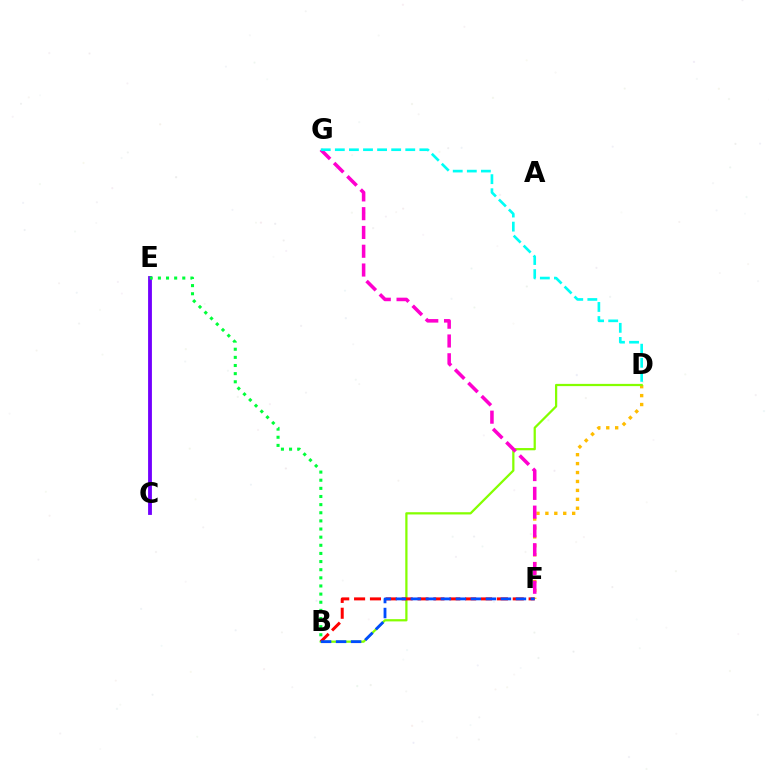{('D', 'F'): [{'color': '#ffbd00', 'line_style': 'dotted', 'thickness': 2.43}], ('C', 'E'): [{'color': '#7200ff', 'line_style': 'solid', 'thickness': 2.76}], ('B', 'D'): [{'color': '#84ff00', 'line_style': 'solid', 'thickness': 1.62}], ('F', 'G'): [{'color': '#ff00cf', 'line_style': 'dashed', 'thickness': 2.55}], ('B', 'F'): [{'color': '#ff0000', 'line_style': 'dashed', 'thickness': 2.16}, {'color': '#004bff', 'line_style': 'dashed', 'thickness': 2.04}], ('B', 'E'): [{'color': '#00ff39', 'line_style': 'dotted', 'thickness': 2.21}], ('D', 'G'): [{'color': '#00fff6', 'line_style': 'dashed', 'thickness': 1.91}]}